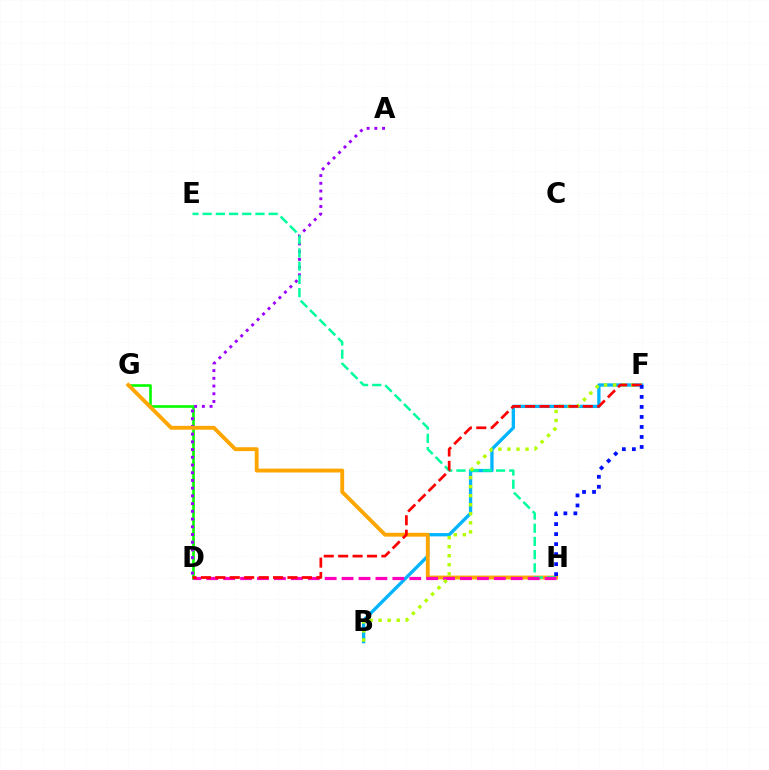{('D', 'G'): [{'color': '#08ff00', 'line_style': 'solid', 'thickness': 1.9}], ('B', 'F'): [{'color': '#00b5ff', 'line_style': 'solid', 'thickness': 2.39}, {'color': '#b3ff00', 'line_style': 'dotted', 'thickness': 2.46}], ('A', 'D'): [{'color': '#9b00ff', 'line_style': 'dotted', 'thickness': 2.1}], ('G', 'H'): [{'color': '#ffa500', 'line_style': 'solid', 'thickness': 2.77}], ('E', 'H'): [{'color': '#00ff9d', 'line_style': 'dashed', 'thickness': 1.79}], ('D', 'H'): [{'color': '#ff00bd', 'line_style': 'dashed', 'thickness': 2.3}], ('D', 'F'): [{'color': '#ff0000', 'line_style': 'dashed', 'thickness': 1.96}], ('F', 'H'): [{'color': '#0010ff', 'line_style': 'dotted', 'thickness': 2.72}]}